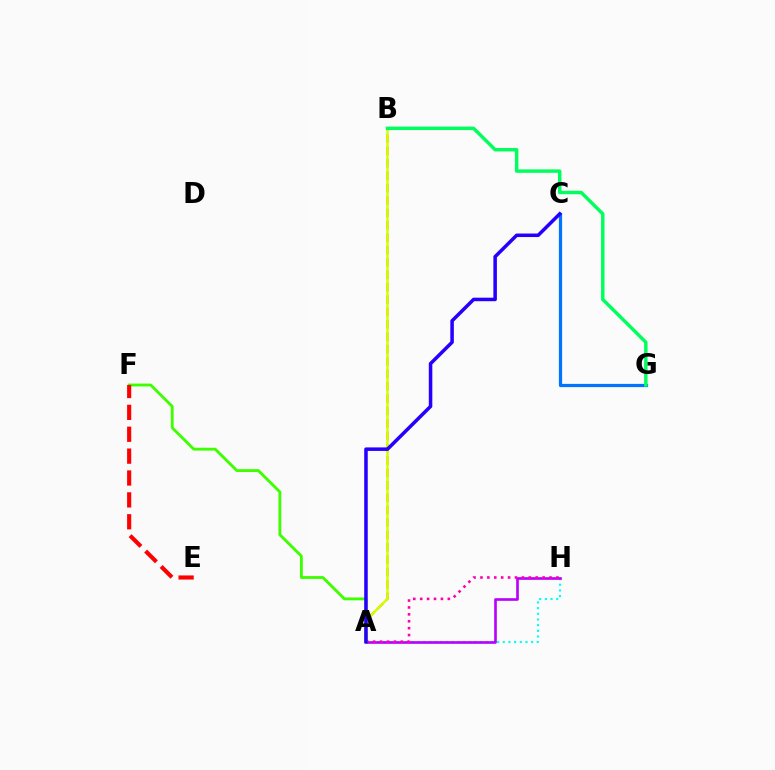{('A', 'H'): [{'color': '#00fff6', 'line_style': 'dotted', 'thickness': 1.54}, {'color': '#b900ff', 'line_style': 'solid', 'thickness': 1.9}, {'color': '#ff00ac', 'line_style': 'dotted', 'thickness': 1.88}], ('A', 'B'): [{'color': '#ff9400', 'line_style': 'dashed', 'thickness': 1.68}, {'color': '#d1ff00', 'line_style': 'solid', 'thickness': 1.75}], ('C', 'G'): [{'color': '#0074ff', 'line_style': 'solid', 'thickness': 2.33}], ('B', 'G'): [{'color': '#00ff5c', 'line_style': 'solid', 'thickness': 2.48}], ('A', 'F'): [{'color': '#3dff00', 'line_style': 'solid', 'thickness': 2.05}], ('A', 'C'): [{'color': '#2500ff', 'line_style': 'solid', 'thickness': 2.53}], ('E', 'F'): [{'color': '#ff0000', 'line_style': 'dashed', 'thickness': 2.97}]}